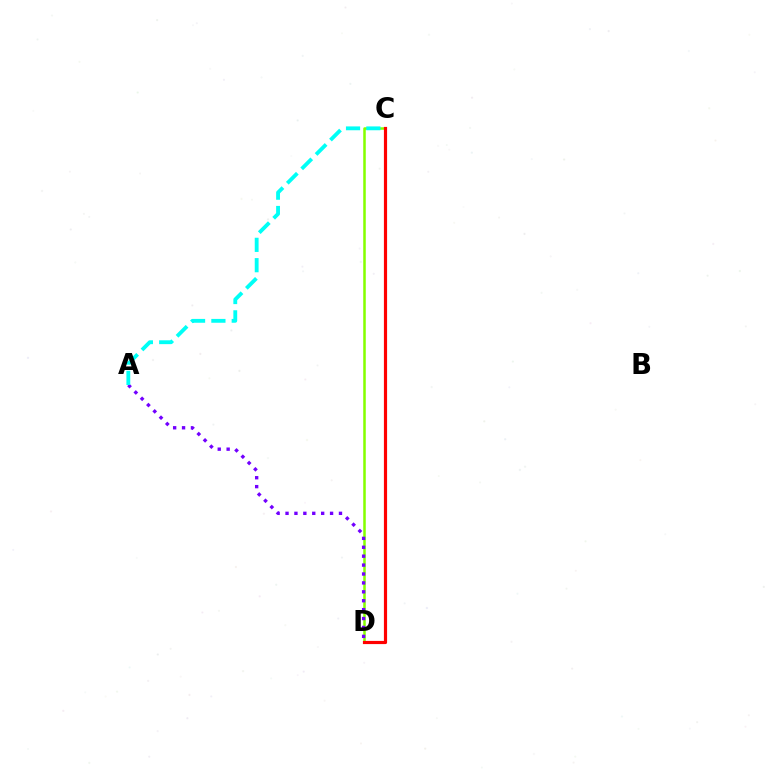{('C', 'D'): [{'color': '#84ff00', 'line_style': 'solid', 'thickness': 1.81}, {'color': '#ff0000', 'line_style': 'solid', 'thickness': 2.29}], ('A', 'D'): [{'color': '#7200ff', 'line_style': 'dotted', 'thickness': 2.42}], ('A', 'C'): [{'color': '#00fff6', 'line_style': 'dashed', 'thickness': 2.76}]}